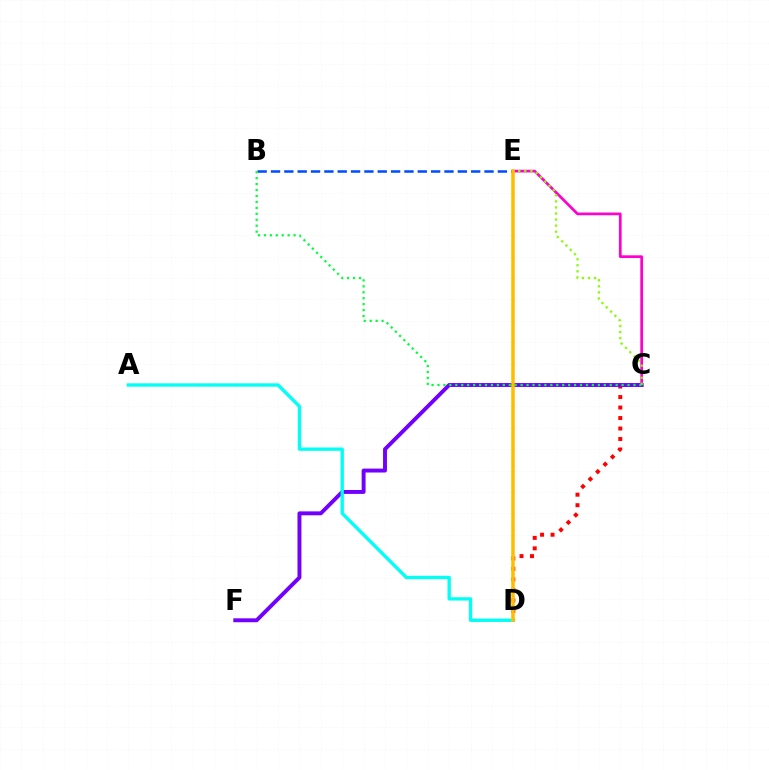{('B', 'E'): [{'color': '#004bff', 'line_style': 'dashed', 'thickness': 1.81}], ('C', 'D'): [{'color': '#ff0000', 'line_style': 'dotted', 'thickness': 2.85}], ('C', 'E'): [{'color': '#ff00cf', 'line_style': 'solid', 'thickness': 1.96}, {'color': '#84ff00', 'line_style': 'dotted', 'thickness': 1.65}], ('C', 'F'): [{'color': '#7200ff', 'line_style': 'solid', 'thickness': 2.82}], ('A', 'D'): [{'color': '#00fff6', 'line_style': 'solid', 'thickness': 2.39}], ('B', 'C'): [{'color': '#00ff39', 'line_style': 'dotted', 'thickness': 1.61}], ('D', 'E'): [{'color': '#ffbd00', 'line_style': 'solid', 'thickness': 2.54}]}